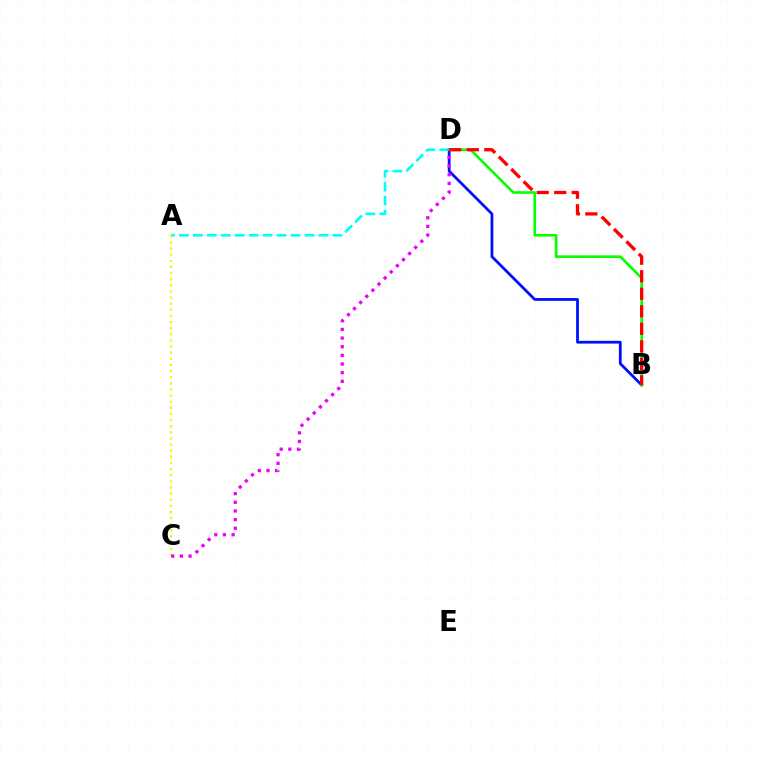{('B', 'D'): [{'color': '#0010ff', 'line_style': 'solid', 'thickness': 1.99}, {'color': '#08ff00', 'line_style': 'solid', 'thickness': 1.91}, {'color': '#ff0000', 'line_style': 'dashed', 'thickness': 2.38}], ('A', 'D'): [{'color': '#00fff6', 'line_style': 'dashed', 'thickness': 1.9}], ('A', 'C'): [{'color': '#fcf500', 'line_style': 'dotted', 'thickness': 1.66}], ('C', 'D'): [{'color': '#ee00ff', 'line_style': 'dotted', 'thickness': 2.35}]}